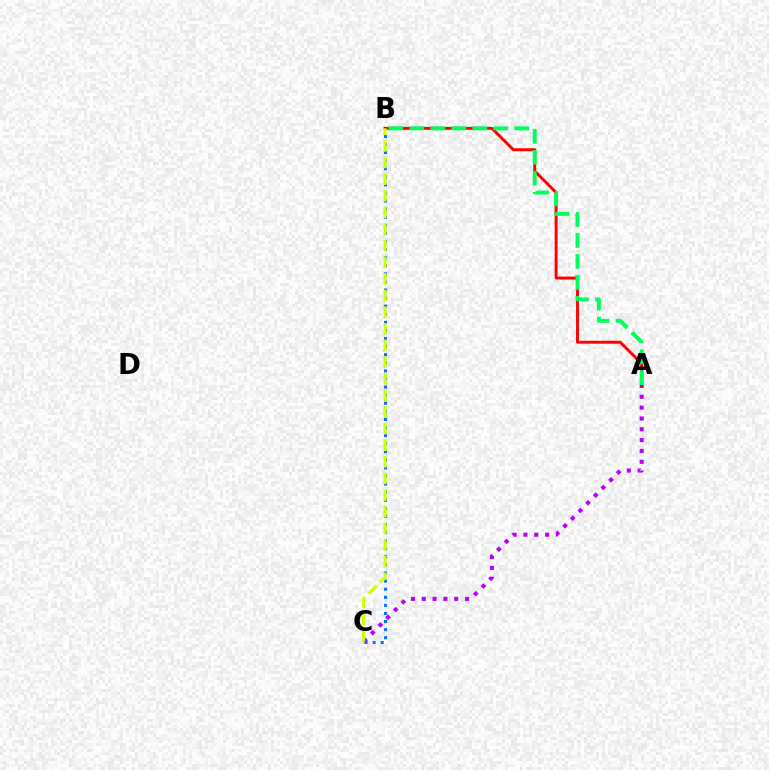{('B', 'C'): [{'color': '#0074ff', 'line_style': 'dotted', 'thickness': 2.2}, {'color': '#d1ff00', 'line_style': 'dashed', 'thickness': 2.26}], ('A', 'C'): [{'color': '#b900ff', 'line_style': 'dotted', 'thickness': 2.94}], ('A', 'B'): [{'color': '#ff0000', 'line_style': 'solid', 'thickness': 2.11}, {'color': '#00ff5c', 'line_style': 'dashed', 'thickness': 2.85}]}